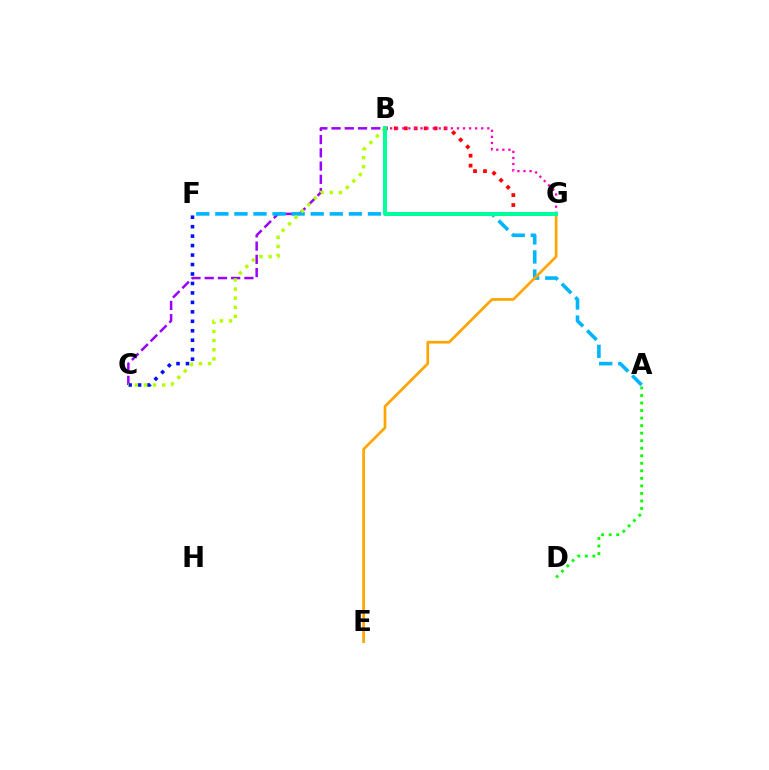{('B', 'C'): [{'color': '#9b00ff', 'line_style': 'dashed', 'thickness': 1.8}, {'color': '#b3ff00', 'line_style': 'dotted', 'thickness': 2.48}], ('A', 'F'): [{'color': '#00b5ff', 'line_style': 'dashed', 'thickness': 2.59}], ('A', 'D'): [{'color': '#08ff00', 'line_style': 'dotted', 'thickness': 2.05}], ('C', 'F'): [{'color': '#0010ff', 'line_style': 'dotted', 'thickness': 2.57}], ('E', 'G'): [{'color': '#ffa500', 'line_style': 'solid', 'thickness': 1.94}], ('B', 'G'): [{'color': '#ff0000', 'line_style': 'dotted', 'thickness': 2.7}, {'color': '#ff00bd', 'line_style': 'dotted', 'thickness': 1.65}, {'color': '#00ff9d', 'line_style': 'solid', 'thickness': 2.9}]}